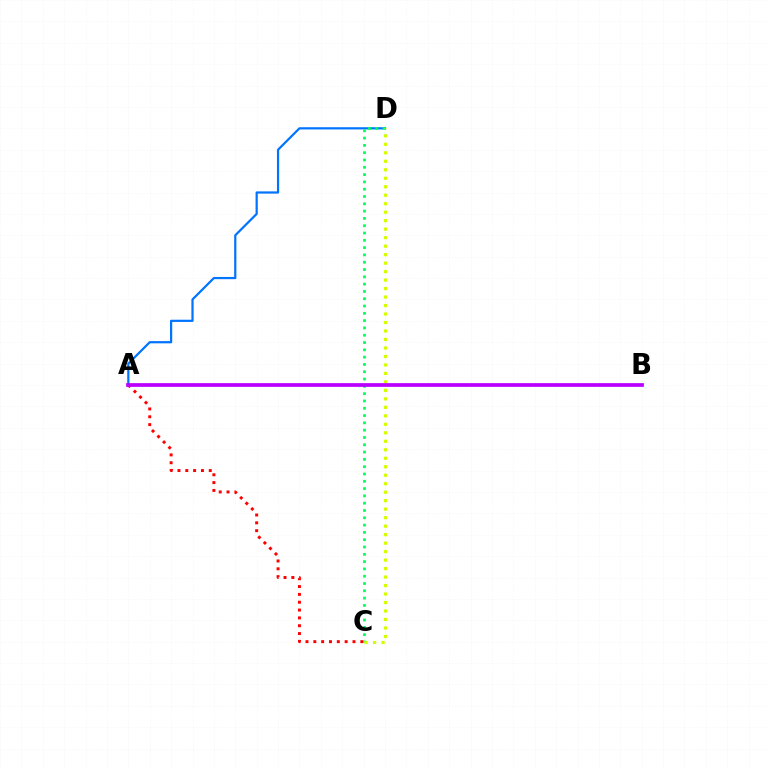{('A', 'D'): [{'color': '#0074ff', 'line_style': 'solid', 'thickness': 1.6}], ('C', 'D'): [{'color': '#00ff5c', 'line_style': 'dotted', 'thickness': 1.98}, {'color': '#d1ff00', 'line_style': 'dotted', 'thickness': 2.31}], ('A', 'C'): [{'color': '#ff0000', 'line_style': 'dotted', 'thickness': 2.13}], ('A', 'B'): [{'color': '#b900ff', 'line_style': 'solid', 'thickness': 2.68}]}